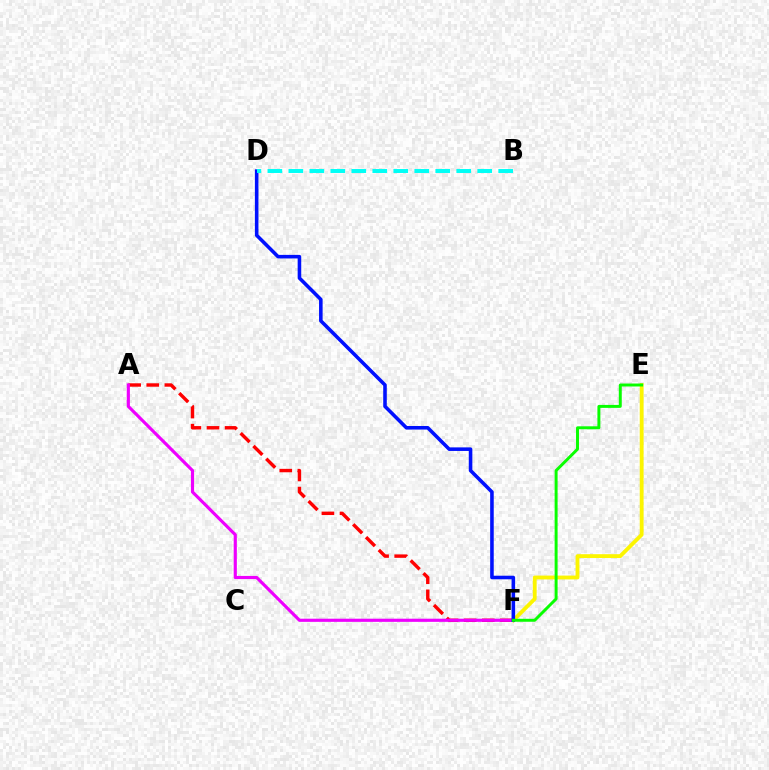{('E', 'F'): [{'color': '#fcf500', 'line_style': 'solid', 'thickness': 2.77}, {'color': '#08ff00', 'line_style': 'solid', 'thickness': 2.13}], ('A', 'F'): [{'color': '#ff0000', 'line_style': 'dashed', 'thickness': 2.46}, {'color': '#ee00ff', 'line_style': 'solid', 'thickness': 2.27}], ('D', 'F'): [{'color': '#0010ff', 'line_style': 'solid', 'thickness': 2.57}], ('B', 'D'): [{'color': '#00fff6', 'line_style': 'dashed', 'thickness': 2.85}]}